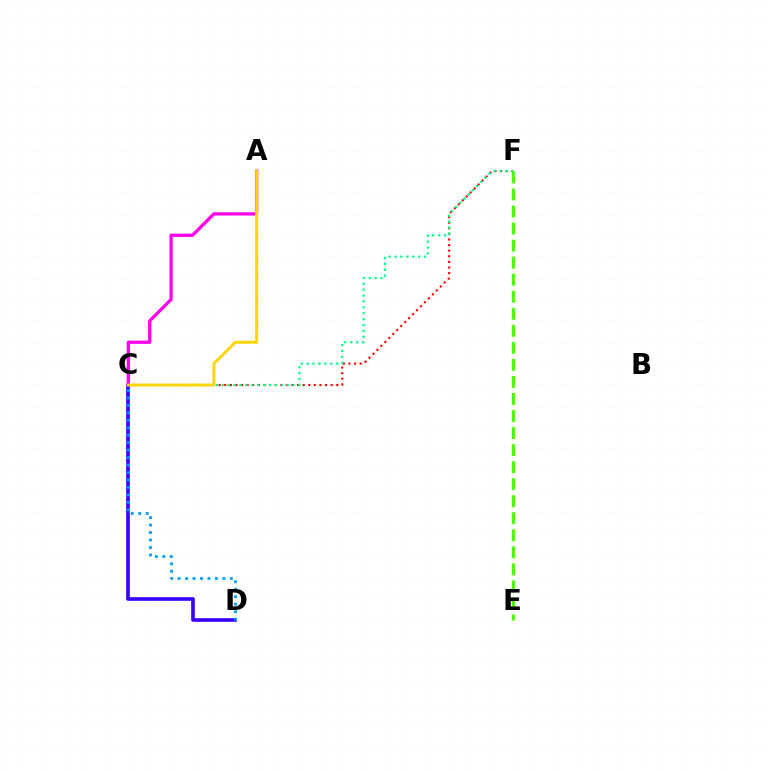{('C', 'D'): [{'color': '#3700ff', 'line_style': 'solid', 'thickness': 2.62}, {'color': '#009eff', 'line_style': 'dotted', 'thickness': 2.03}], ('C', 'F'): [{'color': '#ff0000', 'line_style': 'dotted', 'thickness': 1.52}, {'color': '#00ff86', 'line_style': 'dotted', 'thickness': 1.6}], ('A', 'C'): [{'color': '#ff00ed', 'line_style': 'solid', 'thickness': 2.37}, {'color': '#ffd500', 'line_style': 'solid', 'thickness': 2.1}], ('E', 'F'): [{'color': '#4fff00', 'line_style': 'dashed', 'thickness': 2.31}]}